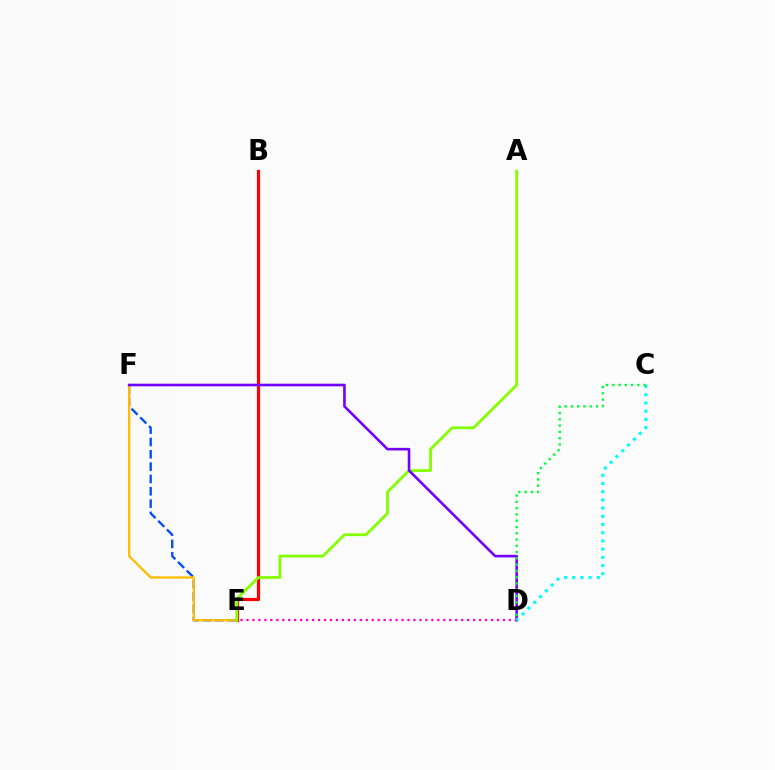{('E', 'F'): [{'color': '#004bff', 'line_style': 'dashed', 'thickness': 1.67}, {'color': '#ffbd00', 'line_style': 'solid', 'thickness': 1.66}], ('B', 'E'): [{'color': '#ff0000', 'line_style': 'solid', 'thickness': 2.3}], ('A', 'E'): [{'color': '#84ff00', 'line_style': 'solid', 'thickness': 2.01}], ('D', 'F'): [{'color': '#7200ff', 'line_style': 'solid', 'thickness': 1.87}], ('D', 'E'): [{'color': '#ff00cf', 'line_style': 'dotted', 'thickness': 1.62}], ('C', 'D'): [{'color': '#00fff6', 'line_style': 'dotted', 'thickness': 2.23}, {'color': '#00ff39', 'line_style': 'dotted', 'thickness': 1.71}]}